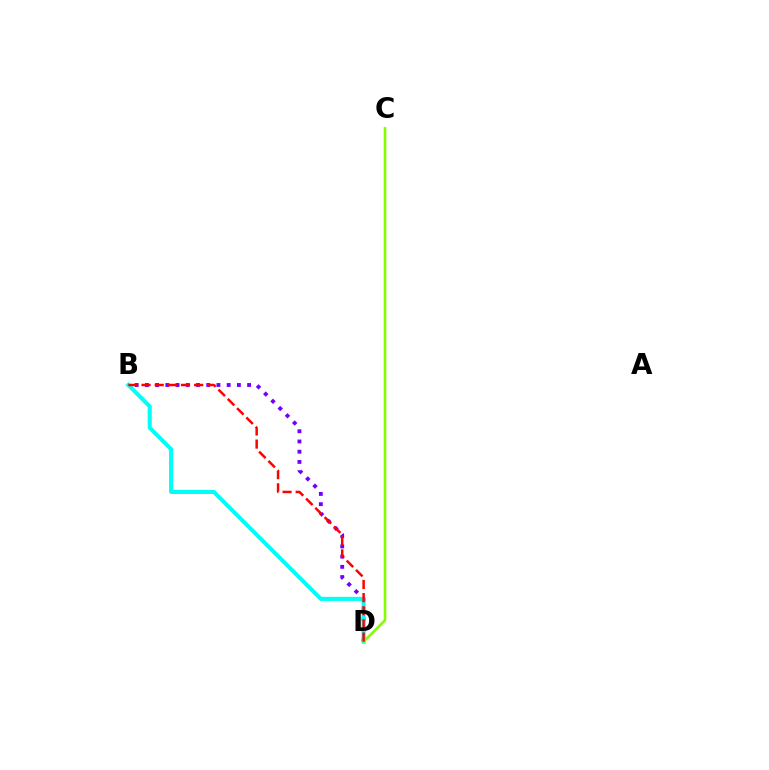{('B', 'D'): [{'color': '#7200ff', 'line_style': 'dotted', 'thickness': 2.78}, {'color': '#00fff6', 'line_style': 'solid', 'thickness': 2.93}, {'color': '#ff0000', 'line_style': 'dashed', 'thickness': 1.79}], ('C', 'D'): [{'color': '#84ff00', 'line_style': 'solid', 'thickness': 1.87}]}